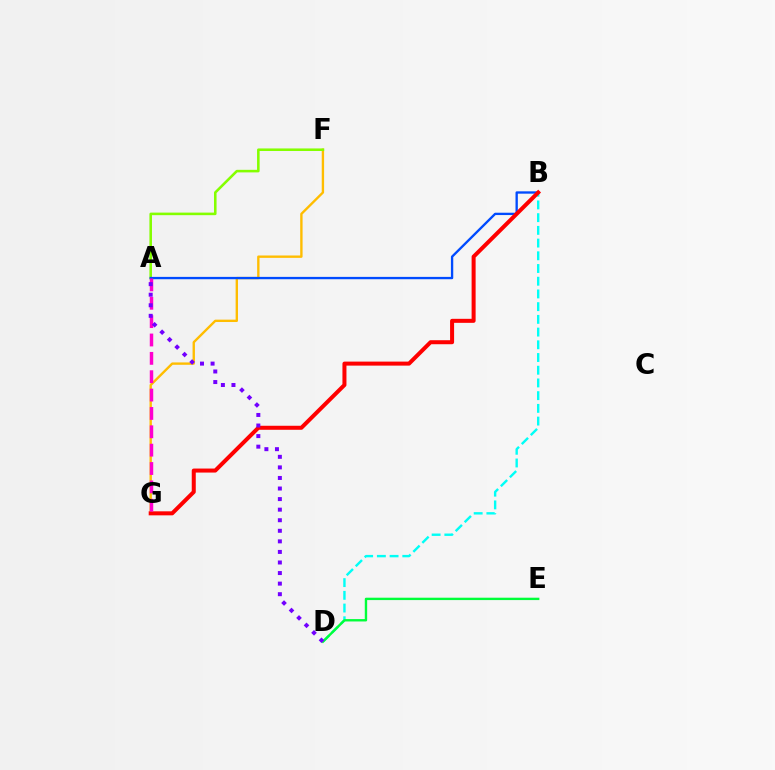{('F', 'G'): [{'color': '#ffbd00', 'line_style': 'solid', 'thickness': 1.71}], ('B', 'D'): [{'color': '#00fff6', 'line_style': 'dashed', 'thickness': 1.73}], ('D', 'E'): [{'color': '#00ff39', 'line_style': 'solid', 'thickness': 1.71}], ('A', 'F'): [{'color': '#84ff00', 'line_style': 'solid', 'thickness': 1.85}], ('A', 'B'): [{'color': '#004bff', 'line_style': 'solid', 'thickness': 1.68}], ('B', 'G'): [{'color': '#ff0000', 'line_style': 'solid', 'thickness': 2.89}], ('A', 'G'): [{'color': '#ff00cf', 'line_style': 'dashed', 'thickness': 2.49}], ('A', 'D'): [{'color': '#7200ff', 'line_style': 'dotted', 'thickness': 2.87}]}